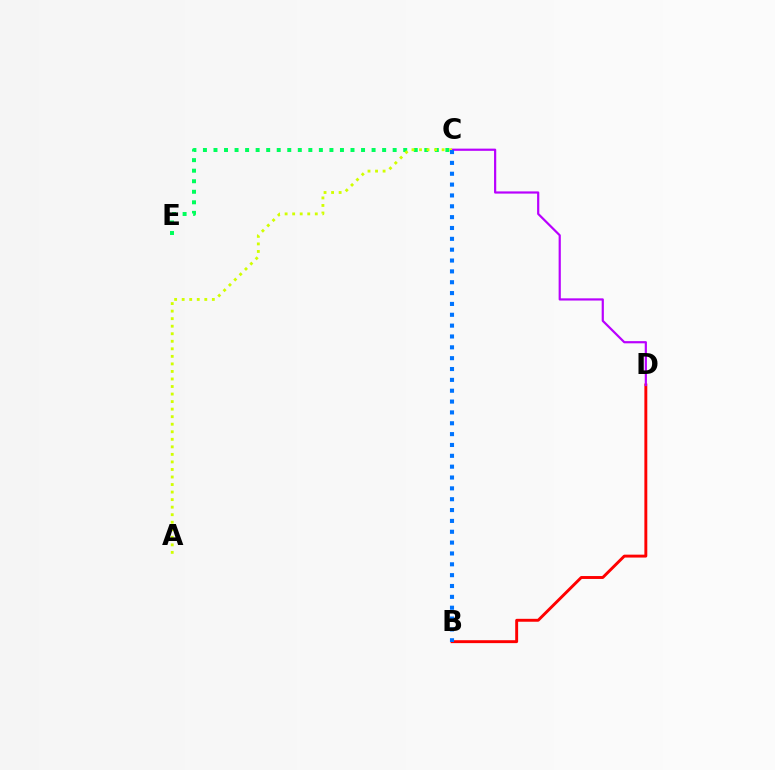{('B', 'D'): [{'color': '#ff0000', 'line_style': 'solid', 'thickness': 2.1}], ('C', 'E'): [{'color': '#00ff5c', 'line_style': 'dotted', 'thickness': 2.86}], ('C', 'D'): [{'color': '#b900ff', 'line_style': 'solid', 'thickness': 1.58}], ('A', 'C'): [{'color': '#d1ff00', 'line_style': 'dotted', 'thickness': 2.05}], ('B', 'C'): [{'color': '#0074ff', 'line_style': 'dotted', 'thickness': 2.95}]}